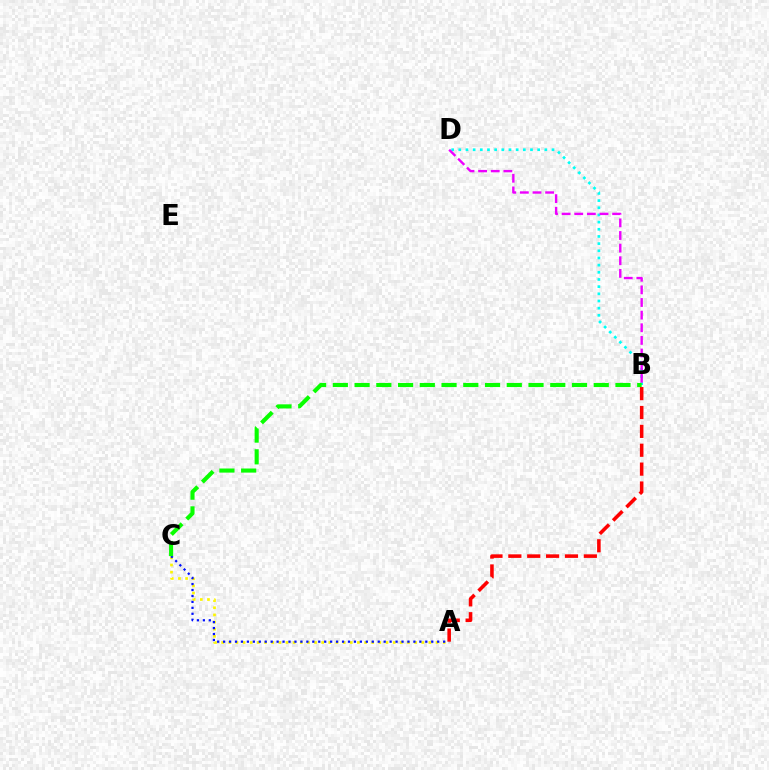{('B', 'D'): [{'color': '#00fff6', 'line_style': 'dotted', 'thickness': 1.95}, {'color': '#ee00ff', 'line_style': 'dashed', 'thickness': 1.72}], ('A', 'C'): [{'color': '#fcf500', 'line_style': 'dotted', 'thickness': 1.94}, {'color': '#0010ff', 'line_style': 'dotted', 'thickness': 1.62}], ('A', 'B'): [{'color': '#ff0000', 'line_style': 'dashed', 'thickness': 2.56}], ('B', 'C'): [{'color': '#08ff00', 'line_style': 'dashed', 'thickness': 2.95}]}